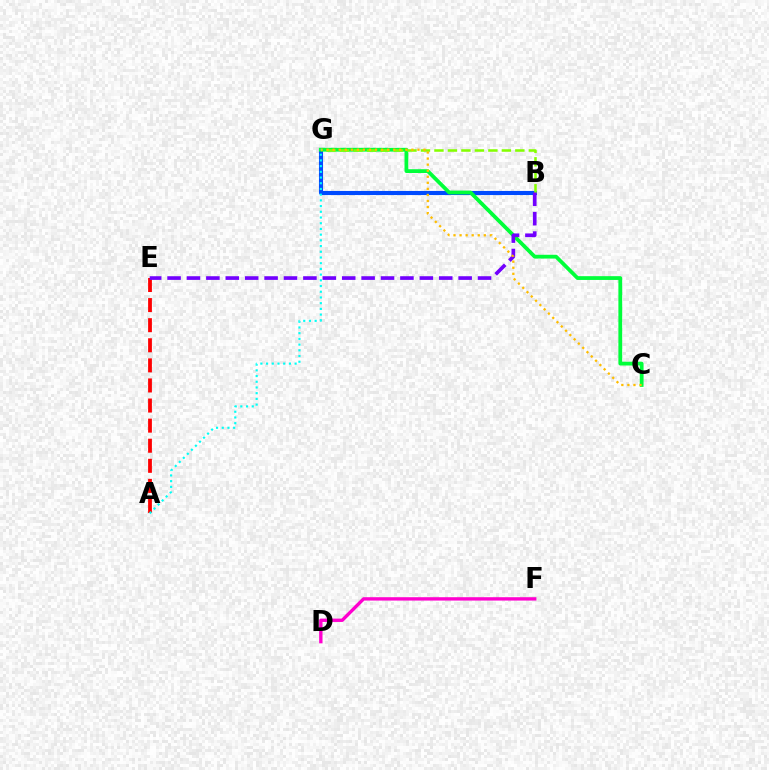{('A', 'E'): [{'color': '#ff0000', 'line_style': 'dashed', 'thickness': 2.73}], ('B', 'G'): [{'color': '#004bff', 'line_style': 'solid', 'thickness': 2.94}, {'color': '#84ff00', 'line_style': 'dashed', 'thickness': 1.83}], ('C', 'G'): [{'color': '#00ff39', 'line_style': 'solid', 'thickness': 2.72}, {'color': '#ffbd00', 'line_style': 'dotted', 'thickness': 1.65}], ('D', 'F'): [{'color': '#ff00cf', 'line_style': 'solid', 'thickness': 2.42}], ('B', 'E'): [{'color': '#7200ff', 'line_style': 'dashed', 'thickness': 2.64}], ('A', 'G'): [{'color': '#00fff6', 'line_style': 'dotted', 'thickness': 1.55}]}